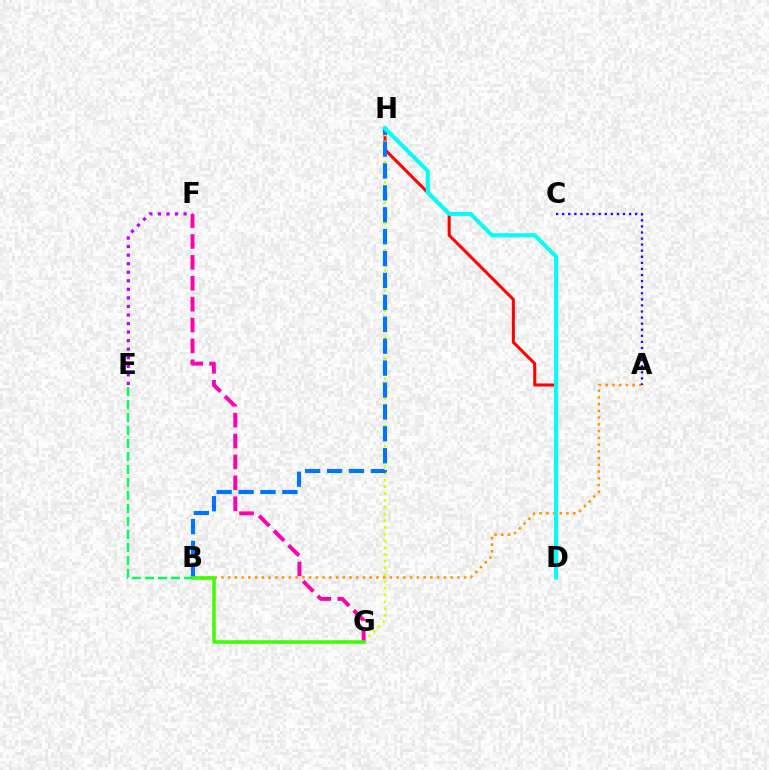{('B', 'E'): [{'color': '#00ff5c', 'line_style': 'dashed', 'thickness': 1.77}], ('D', 'H'): [{'color': '#ff0000', 'line_style': 'solid', 'thickness': 2.2}, {'color': '#00fff6', 'line_style': 'solid', 'thickness': 2.94}], ('G', 'H'): [{'color': '#d1ff00', 'line_style': 'dotted', 'thickness': 1.84}], ('A', 'B'): [{'color': '#ff9400', 'line_style': 'dotted', 'thickness': 1.83}], ('E', 'F'): [{'color': '#b900ff', 'line_style': 'dotted', 'thickness': 2.32}], ('F', 'G'): [{'color': '#ff00ac', 'line_style': 'dashed', 'thickness': 2.84}], ('A', 'C'): [{'color': '#2500ff', 'line_style': 'dotted', 'thickness': 1.65}], ('B', 'H'): [{'color': '#0074ff', 'line_style': 'dashed', 'thickness': 2.98}], ('B', 'G'): [{'color': '#3dff00', 'line_style': 'solid', 'thickness': 2.55}]}